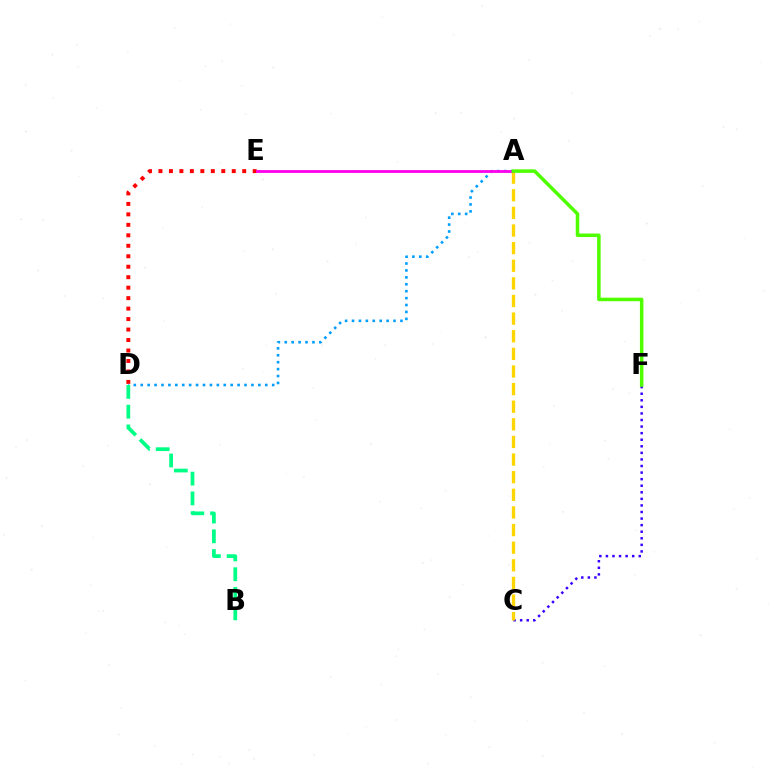{('C', 'F'): [{'color': '#3700ff', 'line_style': 'dotted', 'thickness': 1.79}], ('D', 'E'): [{'color': '#ff0000', 'line_style': 'dotted', 'thickness': 2.85}], ('A', 'C'): [{'color': '#ffd500', 'line_style': 'dashed', 'thickness': 2.39}], ('A', 'D'): [{'color': '#009eff', 'line_style': 'dotted', 'thickness': 1.88}], ('A', 'E'): [{'color': '#ff00ed', 'line_style': 'solid', 'thickness': 2.02}], ('B', 'D'): [{'color': '#00ff86', 'line_style': 'dashed', 'thickness': 2.69}], ('A', 'F'): [{'color': '#4fff00', 'line_style': 'solid', 'thickness': 2.53}]}